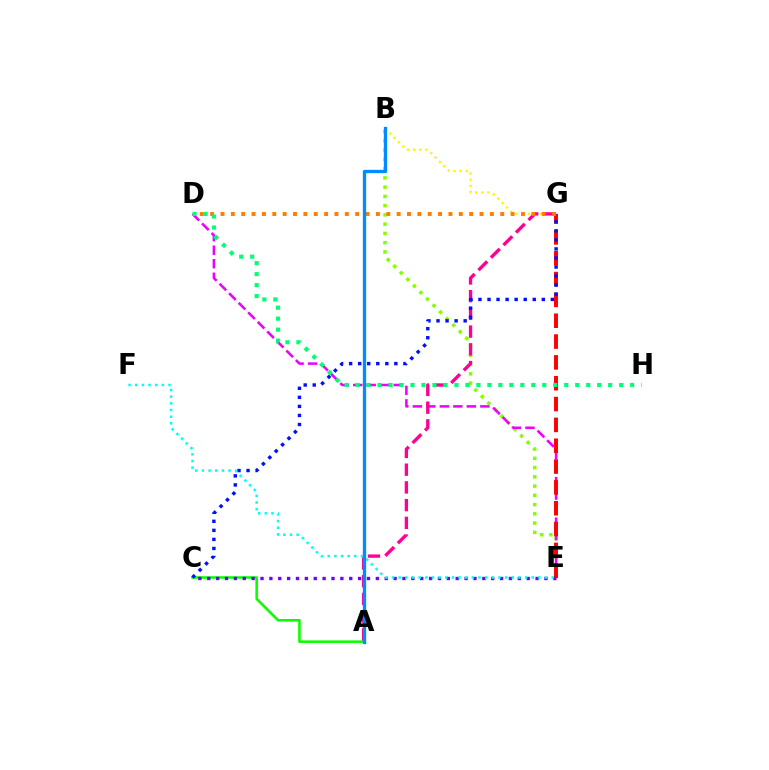{('B', 'E'): [{'color': '#84ff00', 'line_style': 'dotted', 'thickness': 2.51}], ('D', 'E'): [{'color': '#ee00ff', 'line_style': 'dashed', 'thickness': 1.83}], ('E', 'G'): [{'color': '#ff0000', 'line_style': 'dashed', 'thickness': 2.83}], ('B', 'G'): [{'color': '#fcf500', 'line_style': 'dotted', 'thickness': 1.67}], ('A', 'C'): [{'color': '#08ff00', 'line_style': 'solid', 'thickness': 1.84}], ('C', 'E'): [{'color': '#7200ff', 'line_style': 'dotted', 'thickness': 2.41}], ('A', 'G'): [{'color': '#ff0094', 'line_style': 'dashed', 'thickness': 2.41}], ('C', 'G'): [{'color': '#0010ff', 'line_style': 'dotted', 'thickness': 2.46}], ('D', 'G'): [{'color': '#ff7c00', 'line_style': 'dotted', 'thickness': 2.82}], ('E', 'F'): [{'color': '#00fff6', 'line_style': 'dotted', 'thickness': 1.81}], ('D', 'H'): [{'color': '#00ff74', 'line_style': 'dotted', 'thickness': 2.98}], ('A', 'B'): [{'color': '#008cff', 'line_style': 'solid', 'thickness': 2.39}]}